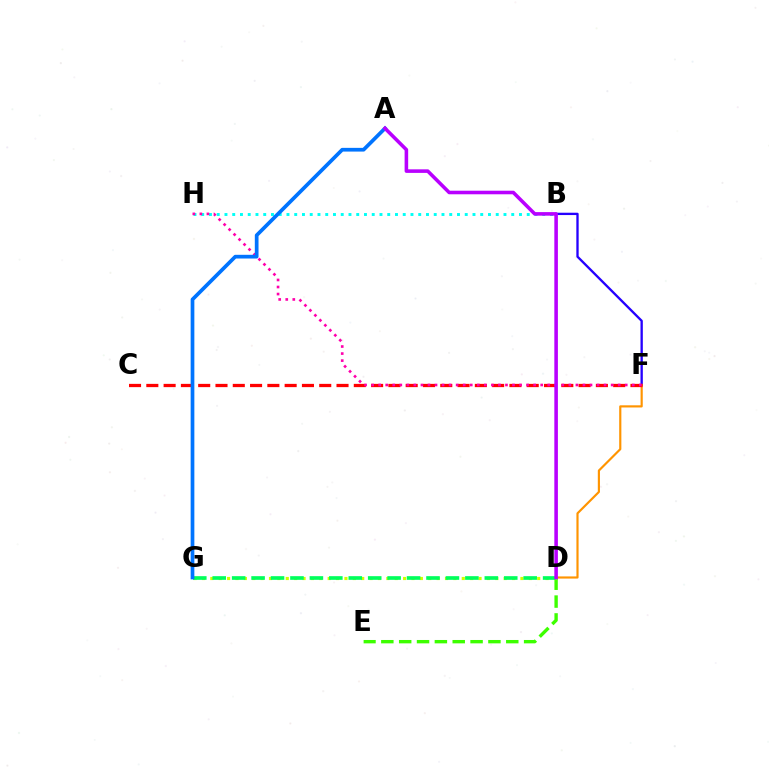{('B', 'F'): [{'color': '#2500ff', 'line_style': 'solid', 'thickness': 1.68}], ('D', 'F'): [{'color': '#ff9400', 'line_style': 'solid', 'thickness': 1.56}], ('D', 'E'): [{'color': '#3dff00', 'line_style': 'dashed', 'thickness': 2.42}], ('C', 'F'): [{'color': '#ff0000', 'line_style': 'dashed', 'thickness': 2.35}], ('D', 'G'): [{'color': '#d1ff00', 'line_style': 'dotted', 'thickness': 2.28}, {'color': '#00ff5c', 'line_style': 'dashed', 'thickness': 2.64}], ('B', 'H'): [{'color': '#00fff6', 'line_style': 'dotted', 'thickness': 2.11}], ('F', 'H'): [{'color': '#ff00ac', 'line_style': 'dotted', 'thickness': 1.91}], ('A', 'G'): [{'color': '#0074ff', 'line_style': 'solid', 'thickness': 2.67}], ('A', 'D'): [{'color': '#b900ff', 'line_style': 'solid', 'thickness': 2.57}]}